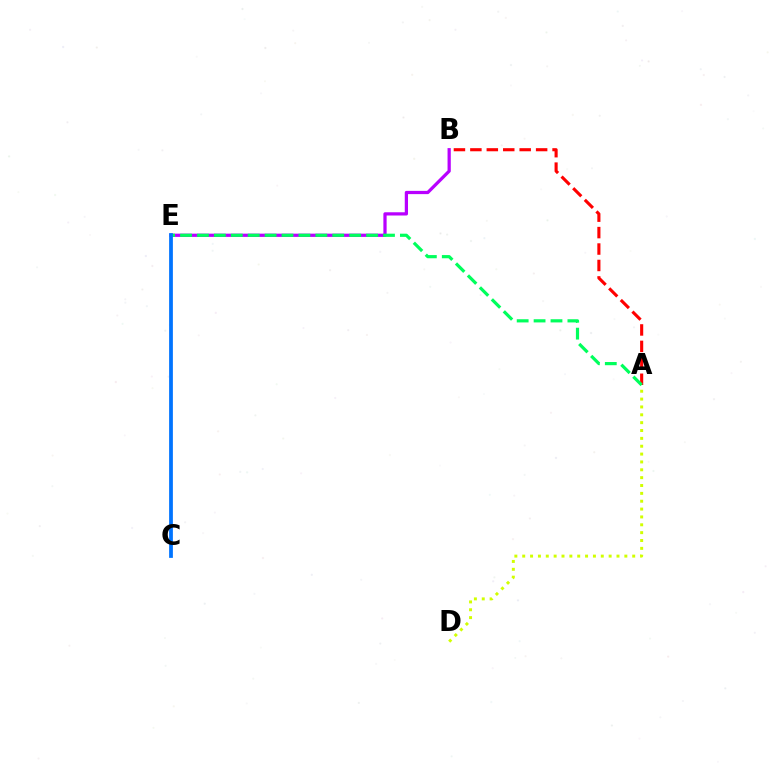{('A', 'D'): [{'color': '#d1ff00', 'line_style': 'dotted', 'thickness': 2.13}], ('A', 'B'): [{'color': '#ff0000', 'line_style': 'dashed', 'thickness': 2.23}], ('B', 'E'): [{'color': '#b900ff', 'line_style': 'solid', 'thickness': 2.33}], ('A', 'E'): [{'color': '#00ff5c', 'line_style': 'dashed', 'thickness': 2.3}], ('C', 'E'): [{'color': '#0074ff', 'line_style': 'solid', 'thickness': 2.71}]}